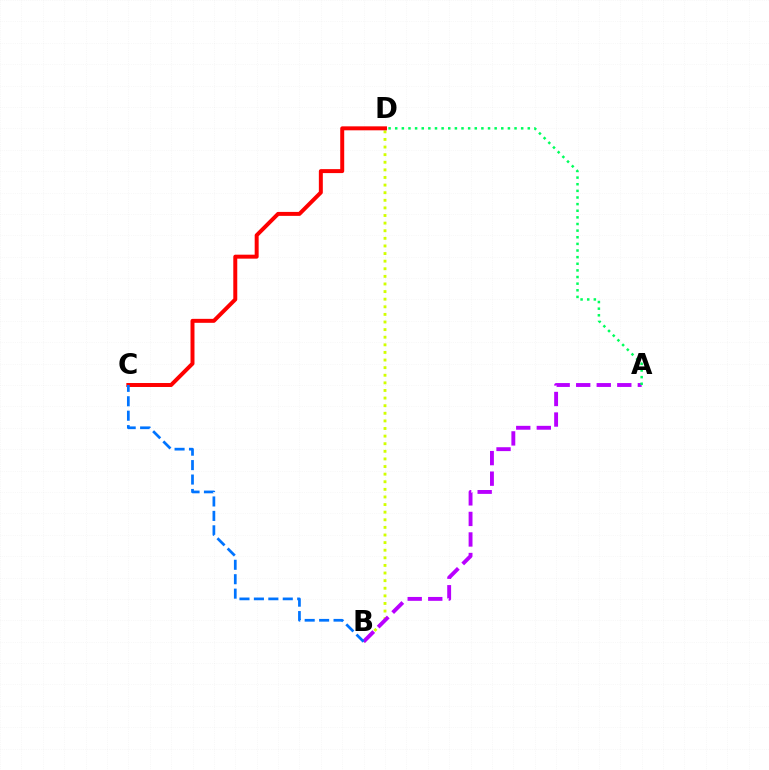{('B', 'D'): [{'color': '#d1ff00', 'line_style': 'dotted', 'thickness': 2.07}], ('A', 'B'): [{'color': '#b900ff', 'line_style': 'dashed', 'thickness': 2.79}], ('A', 'D'): [{'color': '#00ff5c', 'line_style': 'dotted', 'thickness': 1.8}], ('C', 'D'): [{'color': '#ff0000', 'line_style': 'solid', 'thickness': 2.86}], ('B', 'C'): [{'color': '#0074ff', 'line_style': 'dashed', 'thickness': 1.96}]}